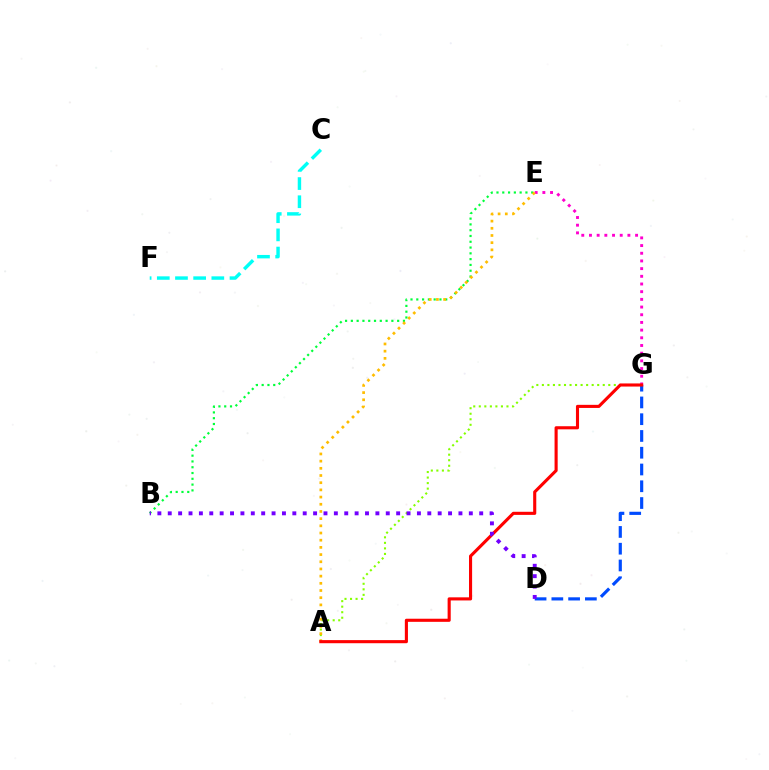{('B', 'E'): [{'color': '#00ff39', 'line_style': 'dotted', 'thickness': 1.57}], ('A', 'G'): [{'color': '#84ff00', 'line_style': 'dotted', 'thickness': 1.5}, {'color': '#ff0000', 'line_style': 'solid', 'thickness': 2.24}], ('D', 'G'): [{'color': '#004bff', 'line_style': 'dashed', 'thickness': 2.28}], ('E', 'G'): [{'color': '#ff00cf', 'line_style': 'dotted', 'thickness': 2.09}], ('A', 'E'): [{'color': '#ffbd00', 'line_style': 'dotted', 'thickness': 1.95}], ('C', 'F'): [{'color': '#00fff6', 'line_style': 'dashed', 'thickness': 2.47}], ('B', 'D'): [{'color': '#7200ff', 'line_style': 'dotted', 'thickness': 2.82}]}